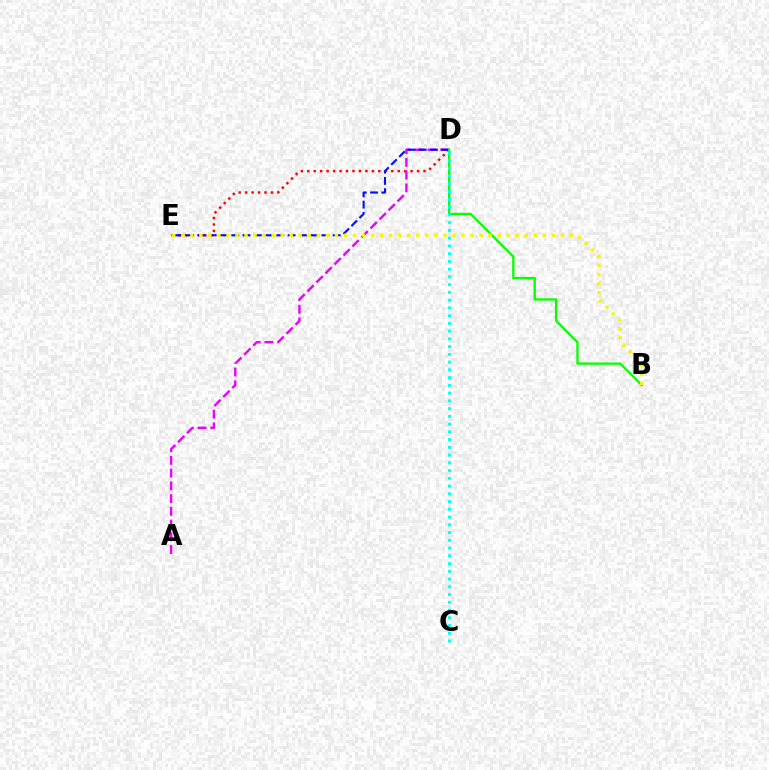{('D', 'E'): [{'color': '#ff0000', 'line_style': 'dotted', 'thickness': 1.75}, {'color': '#0010ff', 'line_style': 'dashed', 'thickness': 1.53}], ('A', 'D'): [{'color': '#ee00ff', 'line_style': 'dashed', 'thickness': 1.73}], ('B', 'D'): [{'color': '#08ff00', 'line_style': 'solid', 'thickness': 1.66}], ('C', 'D'): [{'color': '#00fff6', 'line_style': 'dotted', 'thickness': 2.1}], ('B', 'E'): [{'color': '#fcf500', 'line_style': 'dotted', 'thickness': 2.46}]}